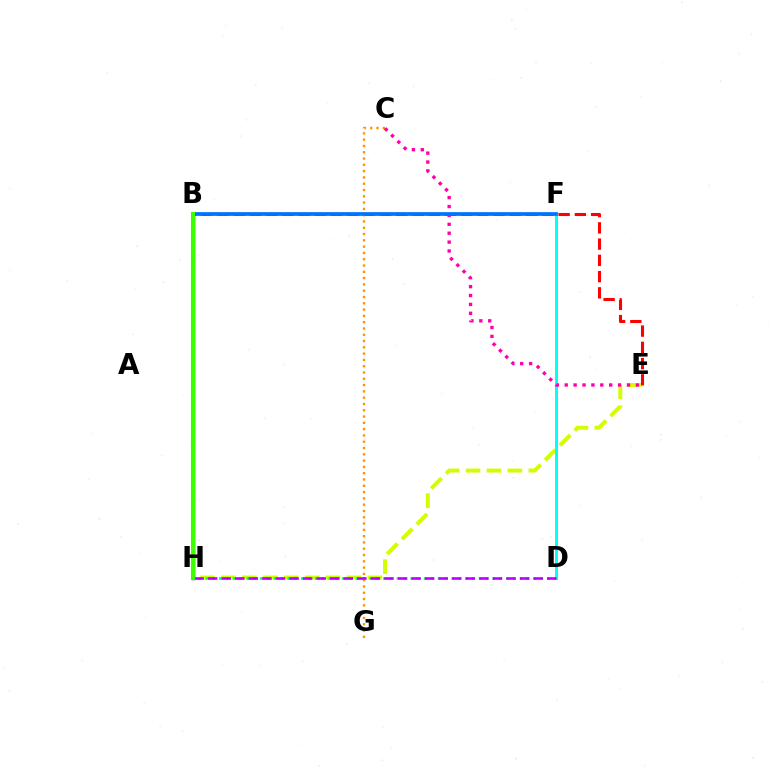{('E', 'H'): [{'color': '#d1ff00', 'line_style': 'dashed', 'thickness': 2.84}], ('D', 'H'): [{'color': '#00ff5c', 'line_style': 'dotted', 'thickness': 1.86}, {'color': '#b900ff', 'line_style': 'dashed', 'thickness': 1.84}], ('B', 'E'): [{'color': '#ff0000', 'line_style': 'dashed', 'thickness': 2.21}], ('D', 'F'): [{'color': '#00fff6', 'line_style': 'solid', 'thickness': 2.12}], ('C', 'G'): [{'color': '#ff9400', 'line_style': 'dotted', 'thickness': 1.71}], ('B', 'H'): [{'color': '#2500ff', 'line_style': 'solid', 'thickness': 2.45}, {'color': '#3dff00', 'line_style': 'solid', 'thickness': 2.97}], ('C', 'E'): [{'color': '#ff00ac', 'line_style': 'dotted', 'thickness': 2.42}], ('B', 'F'): [{'color': '#0074ff', 'line_style': 'solid', 'thickness': 2.68}]}